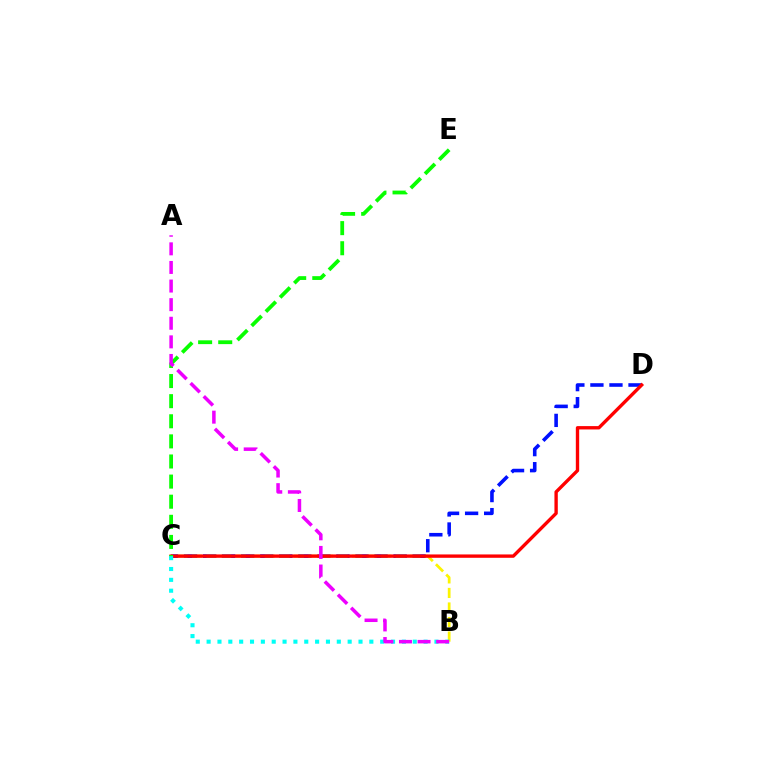{('C', 'D'): [{'color': '#0010ff', 'line_style': 'dashed', 'thickness': 2.59}, {'color': '#ff0000', 'line_style': 'solid', 'thickness': 2.42}], ('B', 'C'): [{'color': '#fcf500', 'line_style': 'dashed', 'thickness': 1.98}, {'color': '#00fff6', 'line_style': 'dotted', 'thickness': 2.95}], ('C', 'E'): [{'color': '#08ff00', 'line_style': 'dashed', 'thickness': 2.73}], ('A', 'B'): [{'color': '#ee00ff', 'line_style': 'dashed', 'thickness': 2.53}]}